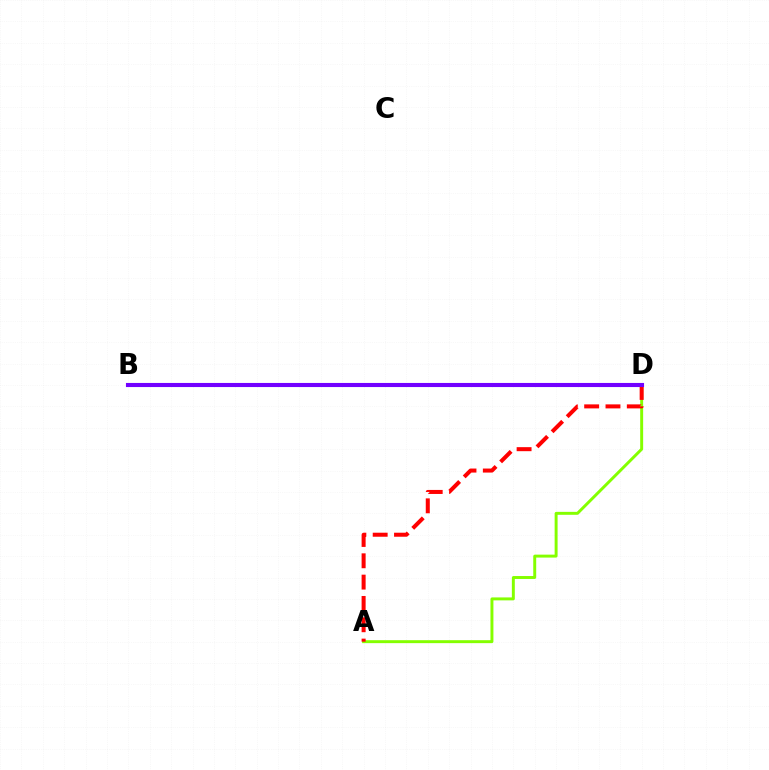{('A', 'D'): [{'color': '#84ff00', 'line_style': 'solid', 'thickness': 2.12}, {'color': '#ff0000', 'line_style': 'dashed', 'thickness': 2.9}], ('B', 'D'): [{'color': '#00fff6', 'line_style': 'dashed', 'thickness': 2.53}, {'color': '#7200ff', 'line_style': 'solid', 'thickness': 2.95}]}